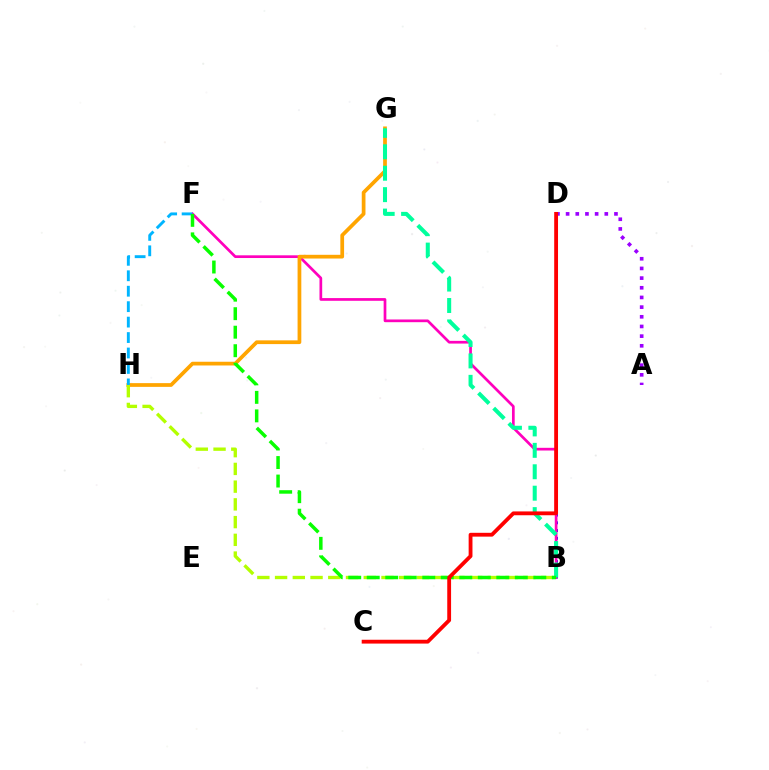{('B', 'D'): [{'color': '#0010ff', 'line_style': 'dotted', 'thickness': 2.1}], ('B', 'F'): [{'color': '#ff00bd', 'line_style': 'solid', 'thickness': 1.95}, {'color': '#08ff00', 'line_style': 'dashed', 'thickness': 2.51}], ('G', 'H'): [{'color': '#ffa500', 'line_style': 'solid', 'thickness': 2.69}], ('F', 'H'): [{'color': '#00b5ff', 'line_style': 'dashed', 'thickness': 2.1}], ('B', 'G'): [{'color': '#00ff9d', 'line_style': 'dashed', 'thickness': 2.91}], ('B', 'H'): [{'color': '#b3ff00', 'line_style': 'dashed', 'thickness': 2.41}], ('A', 'D'): [{'color': '#9b00ff', 'line_style': 'dotted', 'thickness': 2.63}], ('C', 'D'): [{'color': '#ff0000', 'line_style': 'solid', 'thickness': 2.75}]}